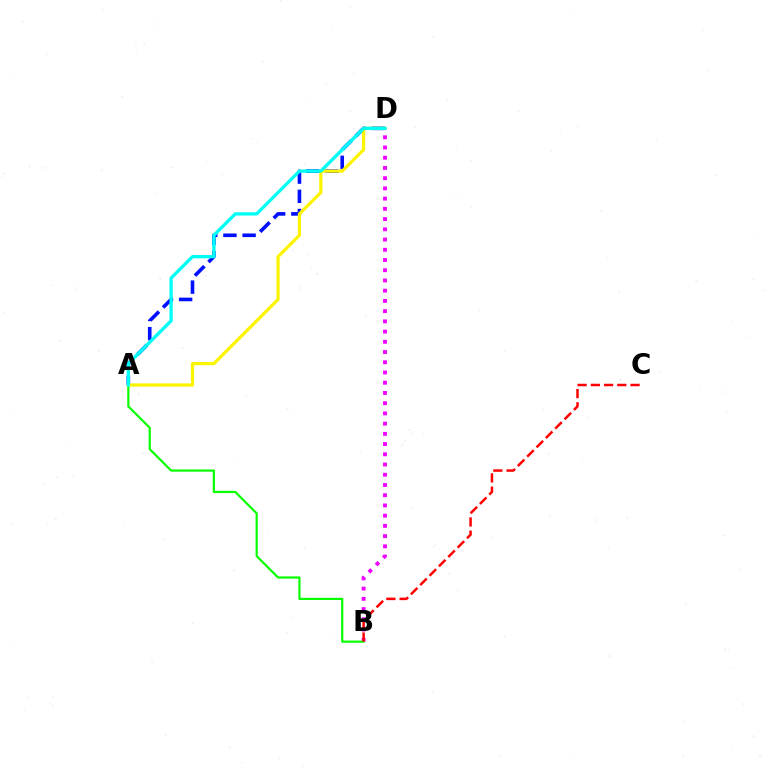{('B', 'D'): [{'color': '#ee00ff', 'line_style': 'dotted', 'thickness': 2.78}], ('A', 'D'): [{'color': '#0010ff', 'line_style': 'dashed', 'thickness': 2.61}, {'color': '#fcf500', 'line_style': 'solid', 'thickness': 2.32}, {'color': '#00fff6', 'line_style': 'solid', 'thickness': 2.36}], ('A', 'B'): [{'color': '#08ff00', 'line_style': 'solid', 'thickness': 1.58}], ('B', 'C'): [{'color': '#ff0000', 'line_style': 'dashed', 'thickness': 1.8}]}